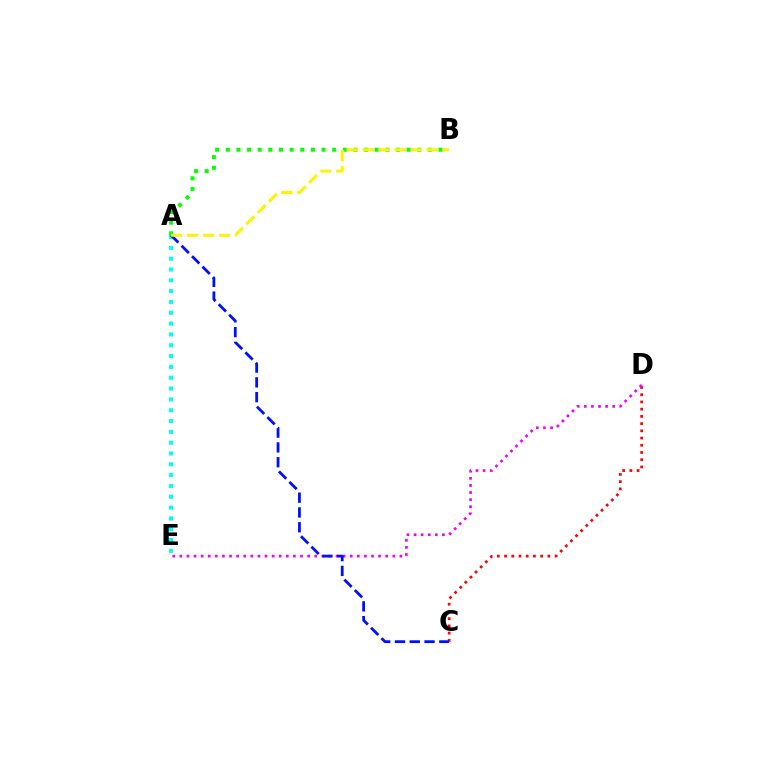{('C', 'D'): [{'color': '#ff0000', 'line_style': 'dotted', 'thickness': 1.96}], ('A', 'E'): [{'color': '#00fff6', 'line_style': 'dotted', 'thickness': 2.94}], ('D', 'E'): [{'color': '#ee00ff', 'line_style': 'dotted', 'thickness': 1.93}], ('A', 'C'): [{'color': '#0010ff', 'line_style': 'dashed', 'thickness': 2.01}], ('A', 'B'): [{'color': '#08ff00', 'line_style': 'dotted', 'thickness': 2.89}, {'color': '#fcf500', 'line_style': 'dashed', 'thickness': 2.17}]}